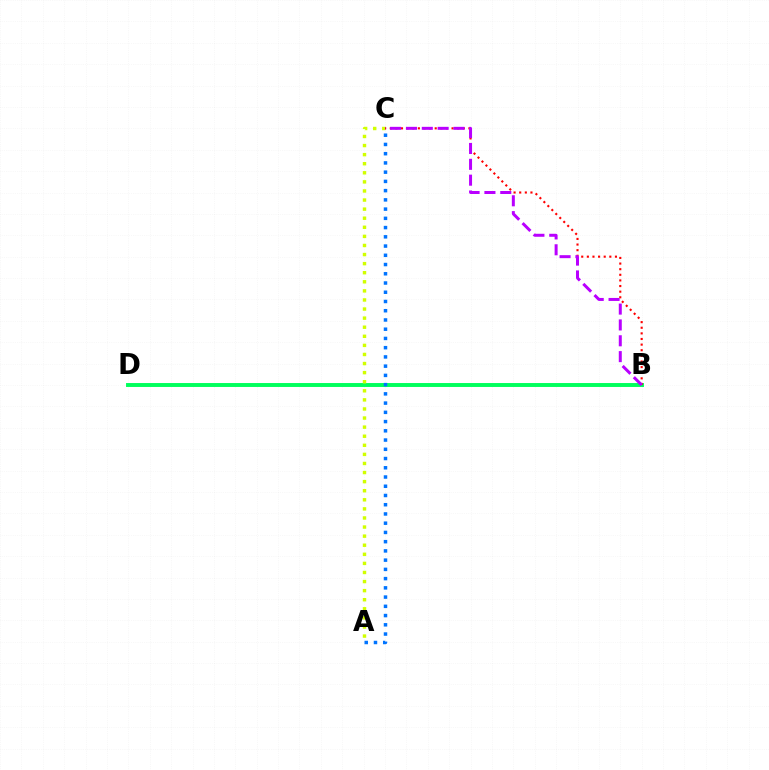{('B', 'D'): [{'color': '#00ff5c', 'line_style': 'solid', 'thickness': 2.82}], ('A', 'C'): [{'color': '#d1ff00', 'line_style': 'dotted', 'thickness': 2.47}, {'color': '#0074ff', 'line_style': 'dotted', 'thickness': 2.51}], ('B', 'C'): [{'color': '#ff0000', 'line_style': 'dotted', 'thickness': 1.53}, {'color': '#b900ff', 'line_style': 'dashed', 'thickness': 2.15}]}